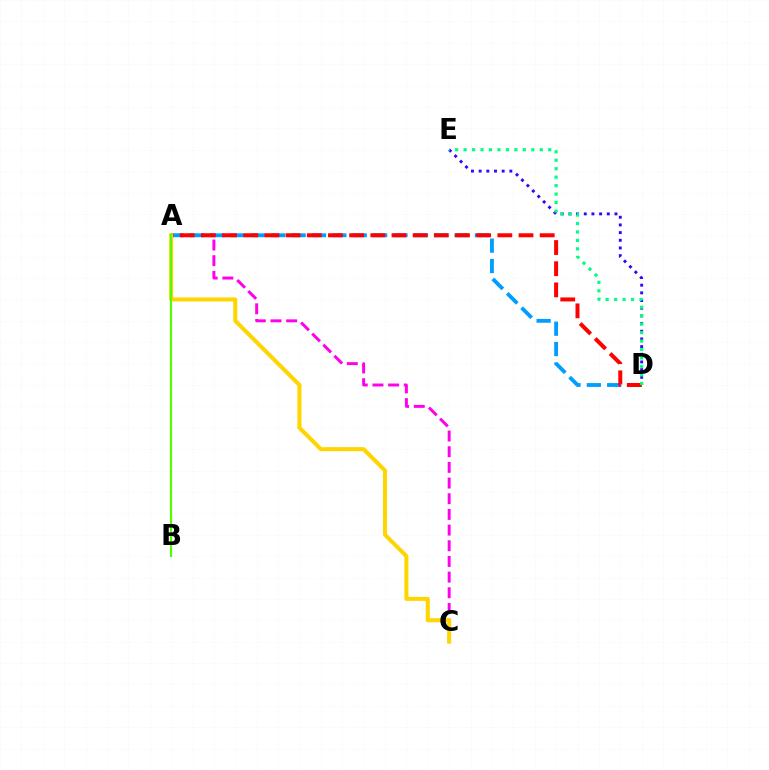{('D', 'E'): [{'color': '#3700ff', 'line_style': 'dotted', 'thickness': 2.09}, {'color': '#00ff86', 'line_style': 'dotted', 'thickness': 2.3}], ('A', 'C'): [{'color': '#ff00ed', 'line_style': 'dashed', 'thickness': 2.13}, {'color': '#ffd500', 'line_style': 'solid', 'thickness': 2.89}], ('A', 'D'): [{'color': '#009eff', 'line_style': 'dashed', 'thickness': 2.77}, {'color': '#ff0000', 'line_style': 'dashed', 'thickness': 2.88}], ('A', 'B'): [{'color': '#4fff00', 'line_style': 'solid', 'thickness': 1.52}]}